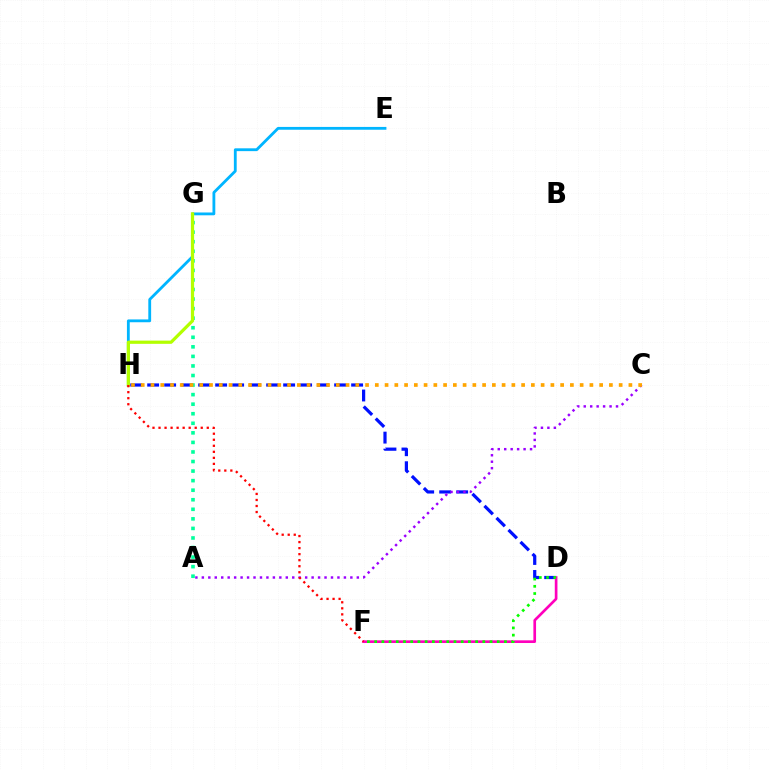{('D', 'H'): [{'color': '#0010ff', 'line_style': 'dashed', 'thickness': 2.31}], ('E', 'H'): [{'color': '#00b5ff', 'line_style': 'solid', 'thickness': 2.03}], ('A', 'G'): [{'color': '#00ff9d', 'line_style': 'dotted', 'thickness': 2.6}], ('A', 'C'): [{'color': '#9b00ff', 'line_style': 'dotted', 'thickness': 1.75}], ('G', 'H'): [{'color': '#b3ff00', 'line_style': 'solid', 'thickness': 2.32}], ('D', 'F'): [{'color': '#ff00bd', 'line_style': 'solid', 'thickness': 1.92}, {'color': '#08ff00', 'line_style': 'dotted', 'thickness': 1.96}], ('C', 'H'): [{'color': '#ffa500', 'line_style': 'dotted', 'thickness': 2.65}], ('F', 'H'): [{'color': '#ff0000', 'line_style': 'dotted', 'thickness': 1.64}]}